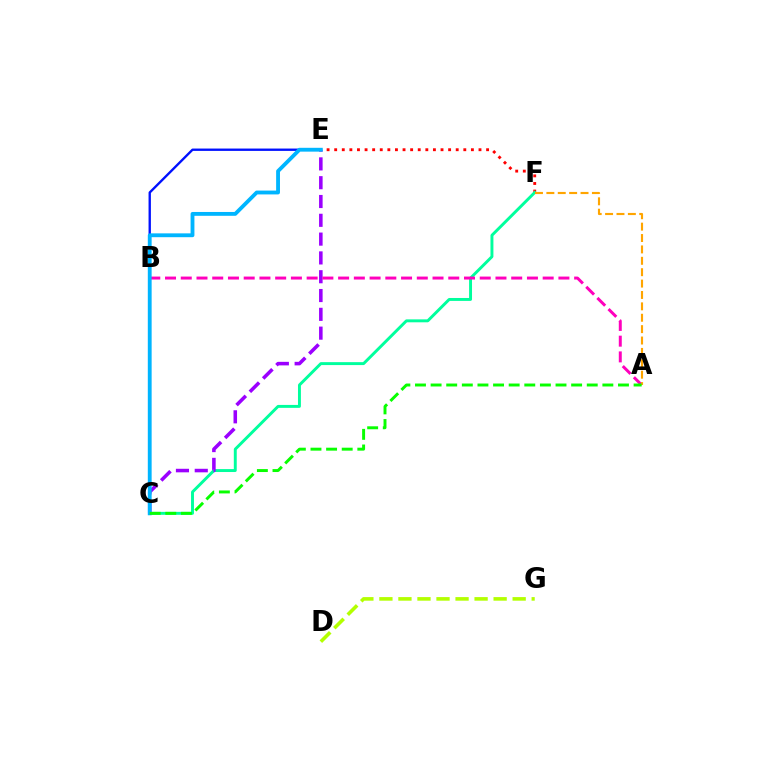{('E', 'F'): [{'color': '#ff0000', 'line_style': 'dotted', 'thickness': 2.06}], ('D', 'G'): [{'color': '#b3ff00', 'line_style': 'dashed', 'thickness': 2.59}], ('C', 'F'): [{'color': '#00ff9d', 'line_style': 'solid', 'thickness': 2.11}], ('B', 'E'): [{'color': '#0010ff', 'line_style': 'solid', 'thickness': 1.69}], ('C', 'E'): [{'color': '#9b00ff', 'line_style': 'dashed', 'thickness': 2.55}, {'color': '#00b5ff', 'line_style': 'solid', 'thickness': 2.76}], ('A', 'B'): [{'color': '#ff00bd', 'line_style': 'dashed', 'thickness': 2.14}], ('A', 'F'): [{'color': '#ffa500', 'line_style': 'dashed', 'thickness': 1.55}], ('A', 'C'): [{'color': '#08ff00', 'line_style': 'dashed', 'thickness': 2.12}]}